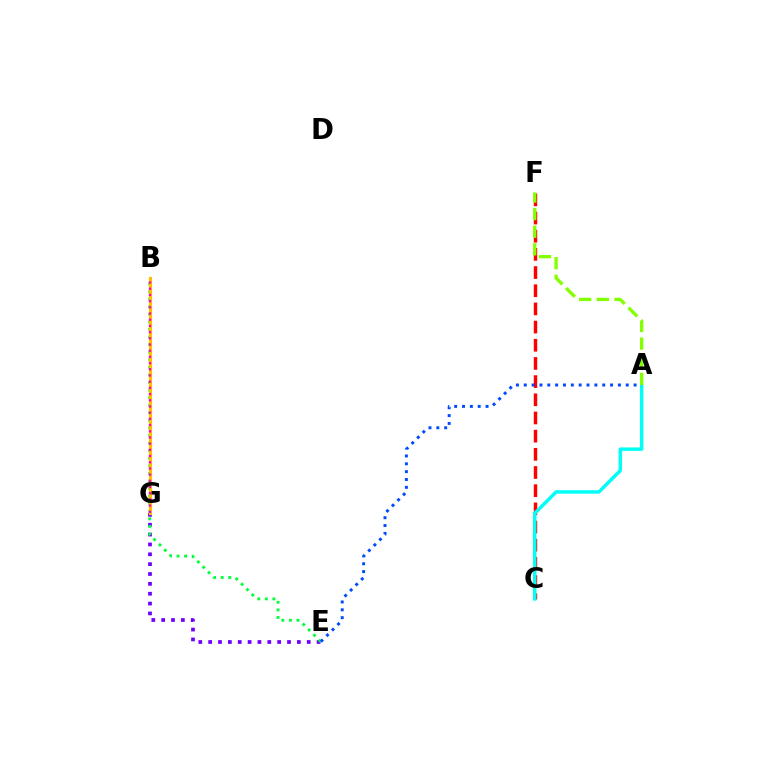{('E', 'G'): [{'color': '#7200ff', 'line_style': 'dotted', 'thickness': 2.68}], ('C', 'F'): [{'color': '#ff0000', 'line_style': 'dashed', 'thickness': 2.47}], ('B', 'E'): [{'color': '#00ff39', 'line_style': 'dotted', 'thickness': 2.06}], ('B', 'G'): [{'color': '#ffbd00', 'line_style': 'solid', 'thickness': 2.27}, {'color': '#ff00cf', 'line_style': 'dotted', 'thickness': 1.68}], ('A', 'C'): [{'color': '#00fff6', 'line_style': 'solid', 'thickness': 2.49}], ('A', 'E'): [{'color': '#004bff', 'line_style': 'dotted', 'thickness': 2.13}], ('A', 'F'): [{'color': '#84ff00', 'line_style': 'dashed', 'thickness': 2.39}]}